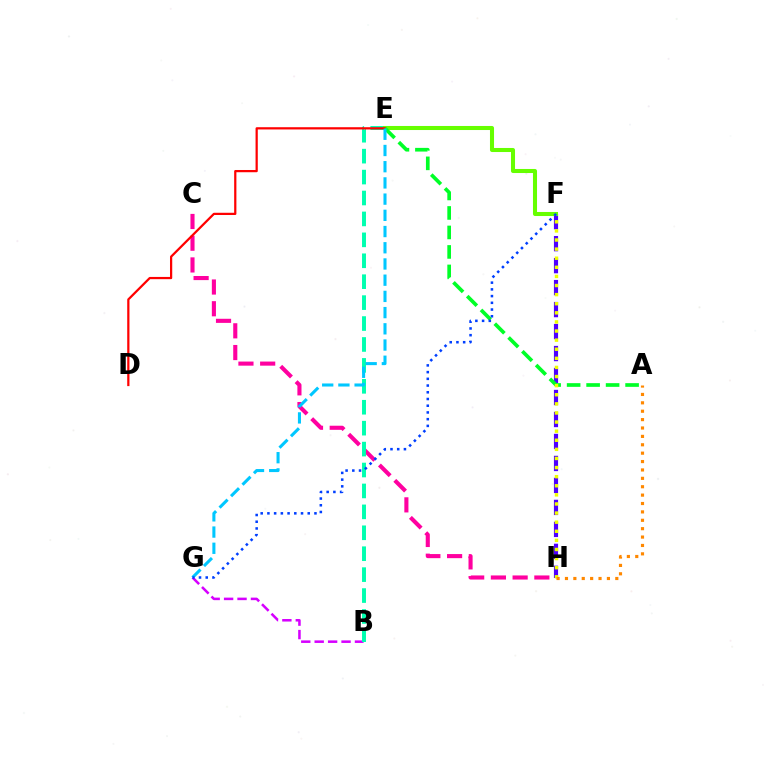{('C', 'H'): [{'color': '#ff00a0', 'line_style': 'dashed', 'thickness': 2.95}], ('B', 'G'): [{'color': '#d600ff', 'line_style': 'dashed', 'thickness': 1.82}], ('F', 'H'): [{'color': '#4f00ff', 'line_style': 'dashed', 'thickness': 2.99}, {'color': '#eeff00', 'line_style': 'dotted', 'thickness': 2.47}], ('B', 'E'): [{'color': '#00ffaf', 'line_style': 'dashed', 'thickness': 2.84}], ('E', 'F'): [{'color': '#66ff00', 'line_style': 'solid', 'thickness': 2.92}], ('D', 'E'): [{'color': '#ff0000', 'line_style': 'solid', 'thickness': 1.61}], ('A', 'E'): [{'color': '#00ff27', 'line_style': 'dashed', 'thickness': 2.65}], ('E', 'G'): [{'color': '#00c7ff', 'line_style': 'dashed', 'thickness': 2.2}], ('F', 'G'): [{'color': '#003fff', 'line_style': 'dotted', 'thickness': 1.83}], ('A', 'H'): [{'color': '#ff8800', 'line_style': 'dotted', 'thickness': 2.28}]}